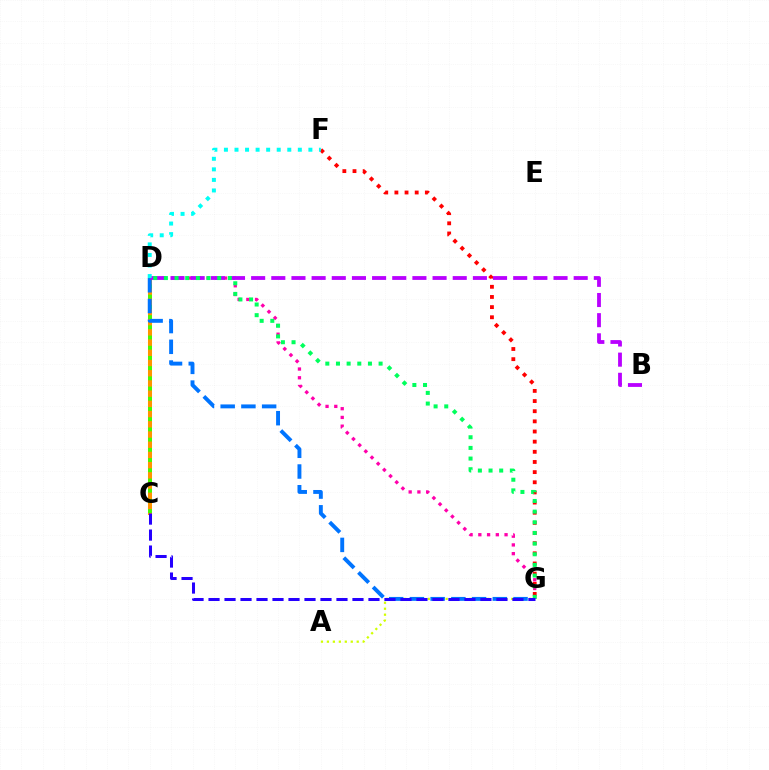{('F', 'G'): [{'color': '#ff0000', 'line_style': 'dotted', 'thickness': 2.76}], ('C', 'D'): [{'color': '#ff9400', 'line_style': 'solid', 'thickness': 2.9}, {'color': '#3dff00', 'line_style': 'dotted', 'thickness': 2.77}], ('A', 'G'): [{'color': '#d1ff00', 'line_style': 'dotted', 'thickness': 1.62}], ('D', 'G'): [{'color': '#ff00ac', 'line_style': 'dotted', 'thickness': 2.37}, {'color': '#0074ff', 'line_style': 'dashed', 'thickness': 2.82}, {'color': '#00ff5c', 'line_style': 'dotted', 'thickness': 2.9}], ('B', 'D'): [{'color': '#b900ff', 'line_style': 'dashed', 'thickness': 2.74}], ('D', 'F'): [{'color': '#00fff6', 'line_style': 'dotted', 'thickness': 2.87}], ('C', 'G'): [{'color': '#2500ff', 'line_style': 'dashed', 'thickness': 2.17}]}